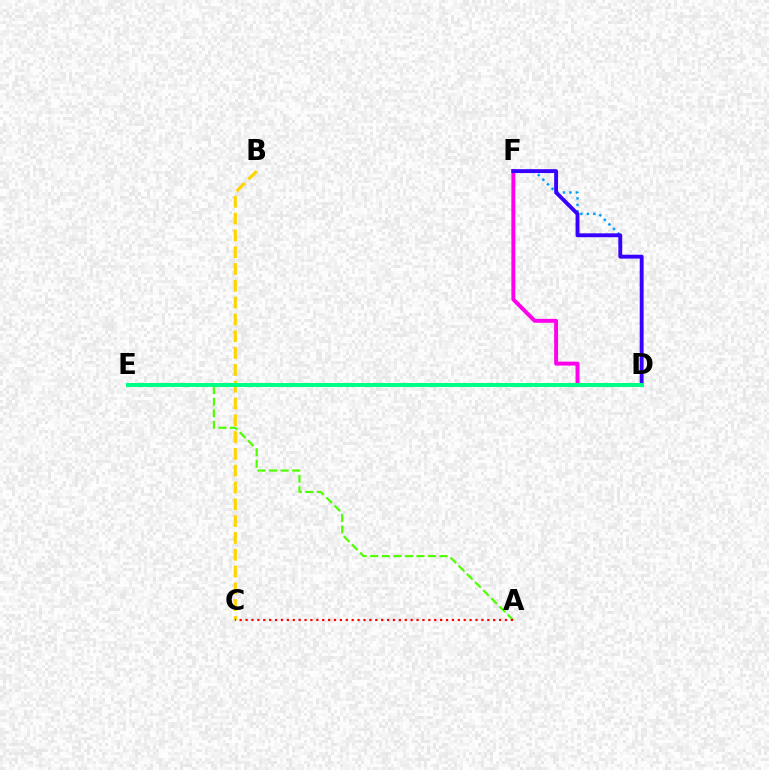{('D', 'F'): [{'color': '#009eff', 'line_style': 'dotted', 'thickness': 1.76}, {'color': '#ff00ed', 'line_style': 'solid', 'thickness': 2.83}, {'color': '#3700ff', 'line_style': 'solid', 'thickness': 2.79}], ('A', 'E'): [{'color': '#4fff00', 'line_style': 'dashed', 'thickness': 1.57}], ('B', 'C'): [{'color': '#ffd500', 'line_style': 'dashed', 'thickness': 2.28}], ('D', 'E'): [{'color': '#00ff86', 'line_style': 'solid', 'thickness': 2.87}], ('A', 'C'): [{'color': '#ff0000', 'line_style': 'dotted', 'thickness': 1.6}]}